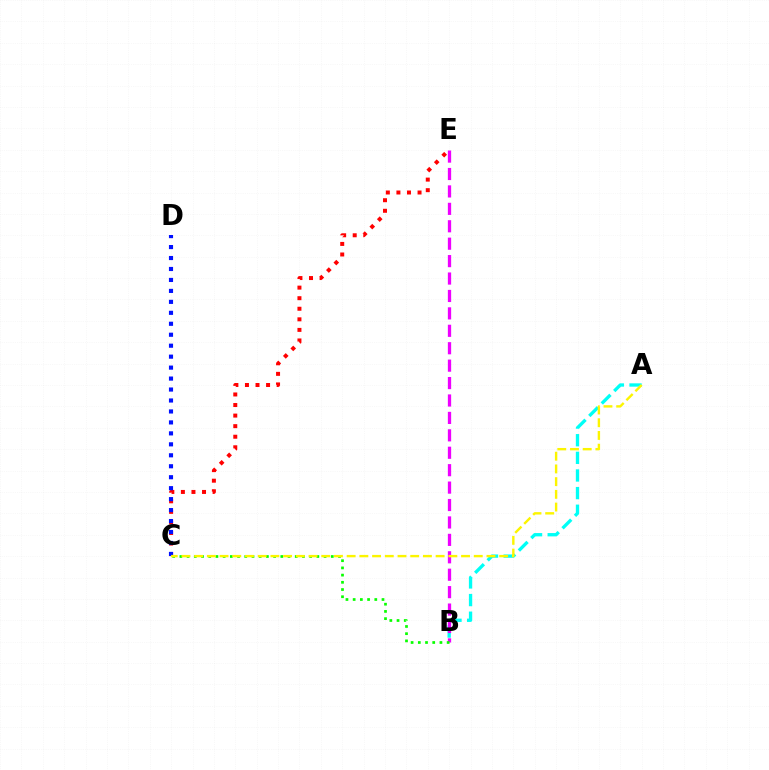{('A', 'B'): [{'color': '#00fff6', 'line_style': 'dashed', 'thickness': 2.4}], ('B', 'E'): [{'color': '#ee00ff', 'line_style': 'dashed', 'thickness': 2.37}], ('C', 'E'): [{'color': '#ff0000', 'line_style': 'dotted', 'thickness': 2.87}], ('C', 'D'): [{'color': '#0010ff', 'line_style': 'dotted', 'thickness': 2.98}], ('B', 'C'): [{'color': '#08ff00', 'line_style': 'dotted', 'thickness': 1.96}], ('A', 'C'): [{'color': '#fcf500', 'line_style': 'dashed', 'thickness': 1.73}]}